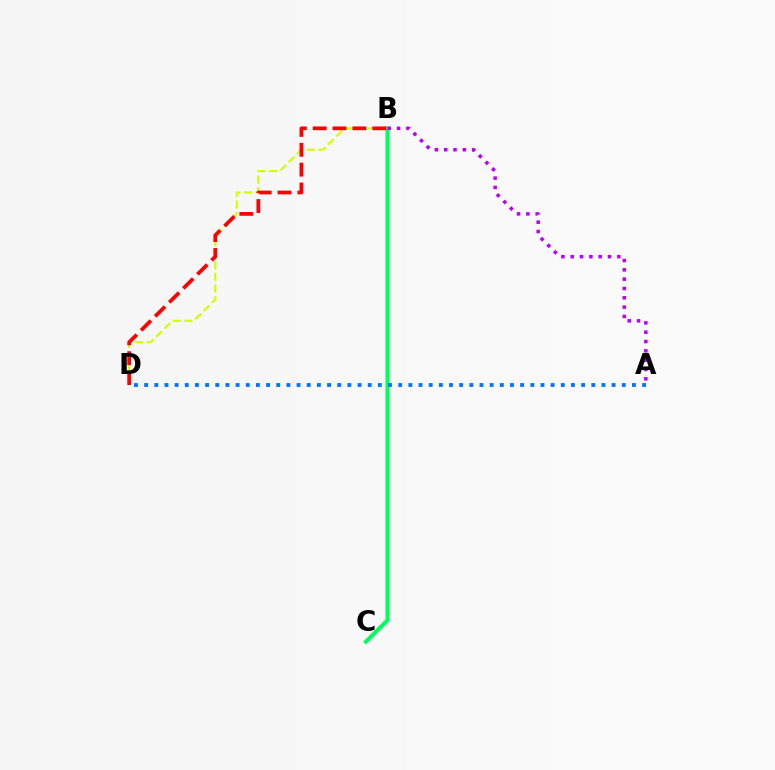{('B', 'D'): [{'color': '#d1ff00', 'line_style': 'dashed', 'thickness': 1.58}, {'color': '#ff0000', 'line_style': 'dashed', 'thickness': 2.7}], ('B', 'C'): [{'color': '#00ff5c', 'line_style': 'solid', 'thickness': 2.91}], ('A', 'B'): [{'color': '#b900ff', 'line_style': 'dotted', 'thickness': 2.53}], ('A', 'D'): [{'color': '#0074ff', 'line_style': 'dotted', 'thickness': 2.76}]}